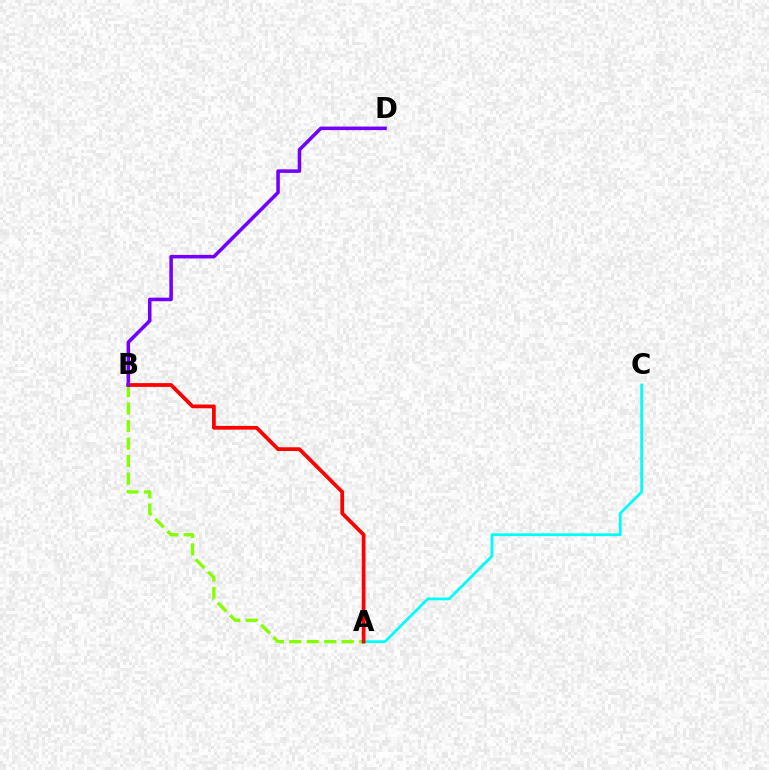{('A', 'C'): [{'color': '#00fff6', 'line_style': 'solid', 'thickness': 2.01}], ('A', 'B'): [{'color': '#84ff00', 'line_style': 'dashed', 'thickness': 2.38}, {'color': '#ff0000', 'line_style': 'solid', 'thickness': 2.71}], ('B', 'D'): [{'color': '#7200ff', 'line_style': 'solid', 'thickness': 2.55}]}